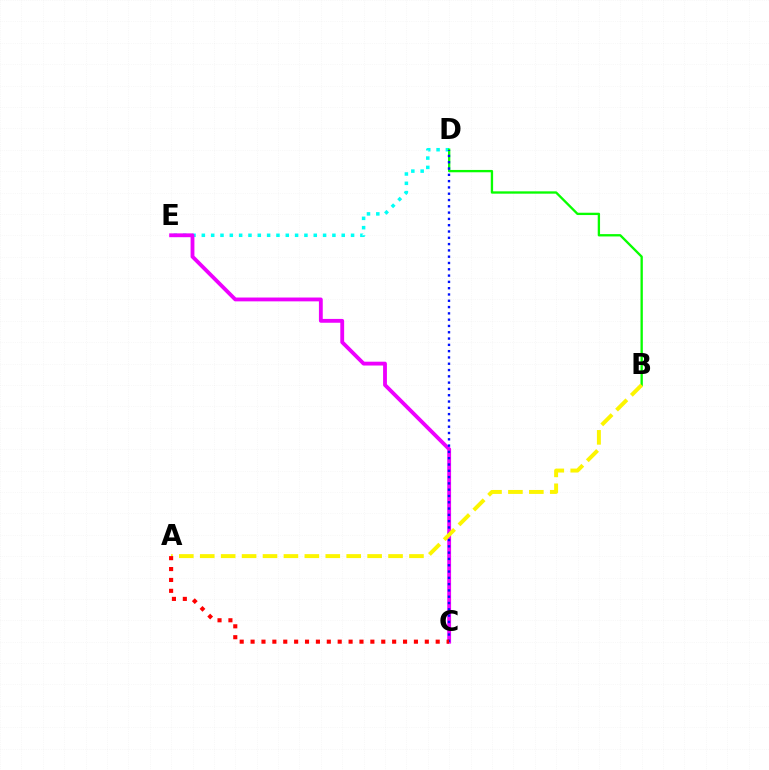{('D', 'E'): [{'color': '#00fff6', 'line_style': 'dotted', 'thickness': 2.53}], ('B', 'D'): [{'color': '#08ff00', 'line_style': 'solid', 'thickness': 1.68}], ('C', 'E'): [{'color': '#ee00ff', 'line_style': 'solid', 'thickness': 2.76}], ('C', 'D'): [{'color': '#0010ff', 'line_style': 'dotted', 'thickness': 1.71}], ('A', 'B'): [{'color': '#fcf500', 'line_style': 'dashed', 'thickness': 2.84}], ('A', 'C'): [{'color': '#ff0000', 'line_style': 'dotted', 'thickness': 2.96}]}